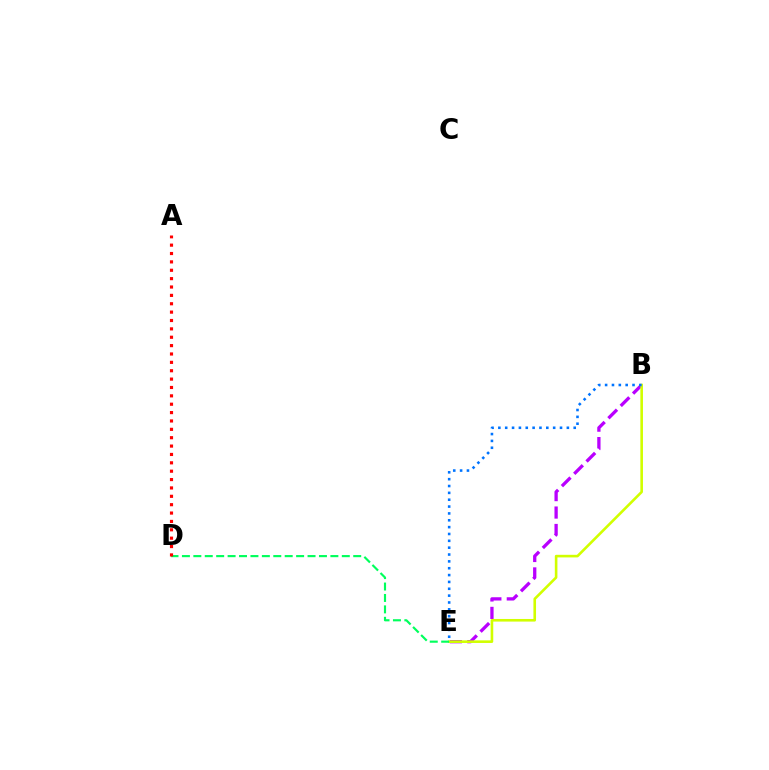{('B', 'E'): [{'color': '#b900ff', 'line_style': 'dashed', 'thickness': 2.37}, {'color': '#d1ff00', 'line_style': 'solid', 'thickness': 1.88}, {'color': '#0074ff', 'line_style': 'dotted', 'thickness': 1.86}], ('D', 'E'): [{'color': '#00ff5c', 'line_style': 'dashed', 'thickness': 1.55}], ('A', 'D'): [{'color': '#ff0000', 'line_style': 'dotted', 'thickness': 2.27}]}